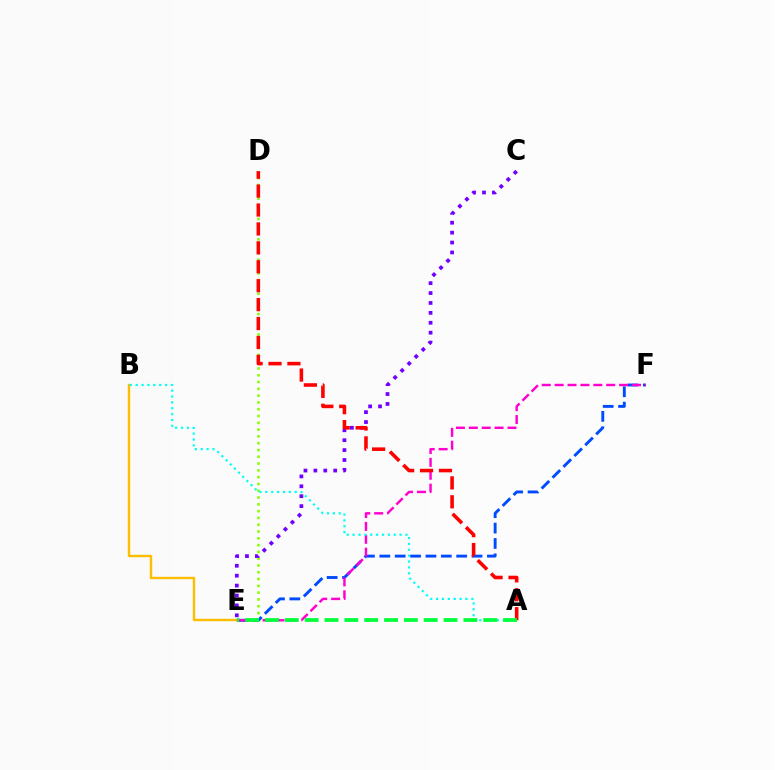{('D', 'E'): [{'color': '#84ff00', 'line_style': 'dotted', 'thickness': 1.85}], ('E', 'F'): [{'color': '#004bff', 'line_style': 'dashed', 'thickness': 2.09}, {'color': '#ff00cf', 'line_style': 'dashed', 'thickness': 1.75}], ('B', 'E'): [{'color': '#ffbd00', 'line_style': 'solid', 'thickness': 1.72}], ('A', 'B'): [{'color': '#00fff6', 'line_style': 'dotted', 'thickness': 1.6}], ('C', 'E'): [{'color': '#7200ff', 'line_style': 'dotted', 'thickness': 2.69}], ('A', 'D'): [{'color': '#ff0000', 'line_style': 'dashed', 'thickness': 2.57}], ('A', 'E'): [{'color': '#00ff39', 'line_style': 'dashed', 'thickness': 2.7}]}